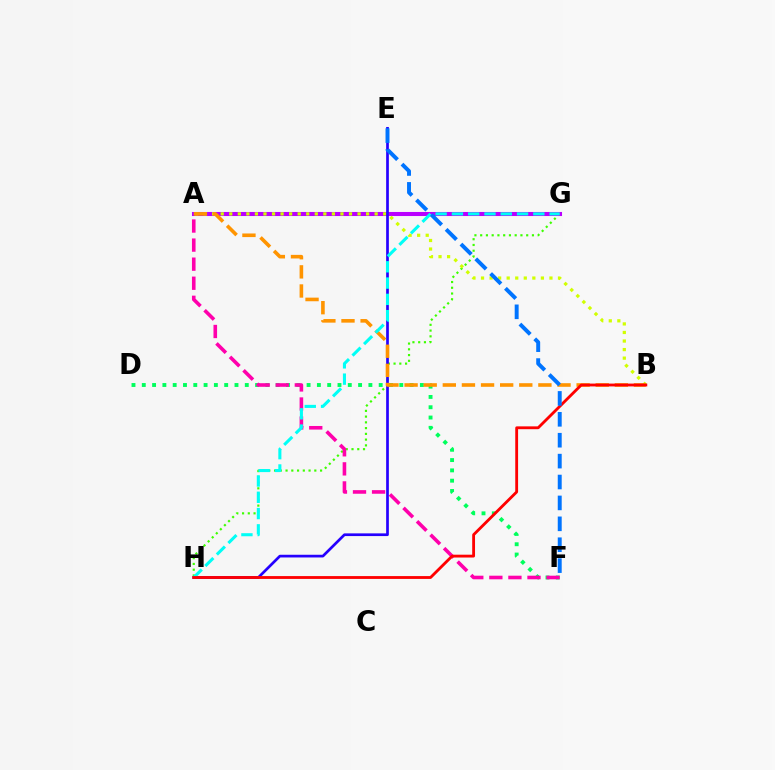{('G', 'H'): [{'color': '#3dff00', 'line_style': 'dotted', 'thickness': 1.56}, {'color': '#00fff6', 'line_style': 'dashed', 'thickness': 2.21}], ('D', 'F'): [{'color': '#00ff5c', 'line_style': 'dotted', 'thickness': 2.8}], ('A', 'F'): [{'color': '#ff00ac', 'line_style': 'dashed', 'thickness': 2.59}], ('A', 'G'): [{'color': '#b900ff', 'line_style': 'solid', 'thickness': 2.93}], ('A', 'B'): [{'color': '#d1ff00', 'line_style': 'dotted', 'thickness': 2.32}, {'color': '#ff9400', 'line_style': 'dashed', 'thickness': 2.6}], ('E', 'H'): [{'color': '#2500ff', 'line_style': 'solid', 'thickness': 1.95}], ('B', 'H'): [{'color': '#ff0000', 'line_style': 'solid', 'thickness': 2.04}], ('E', 'F'): [{'color': '#0074ff', 'line_style': 'dashed', 'thickness': 2.84}]}